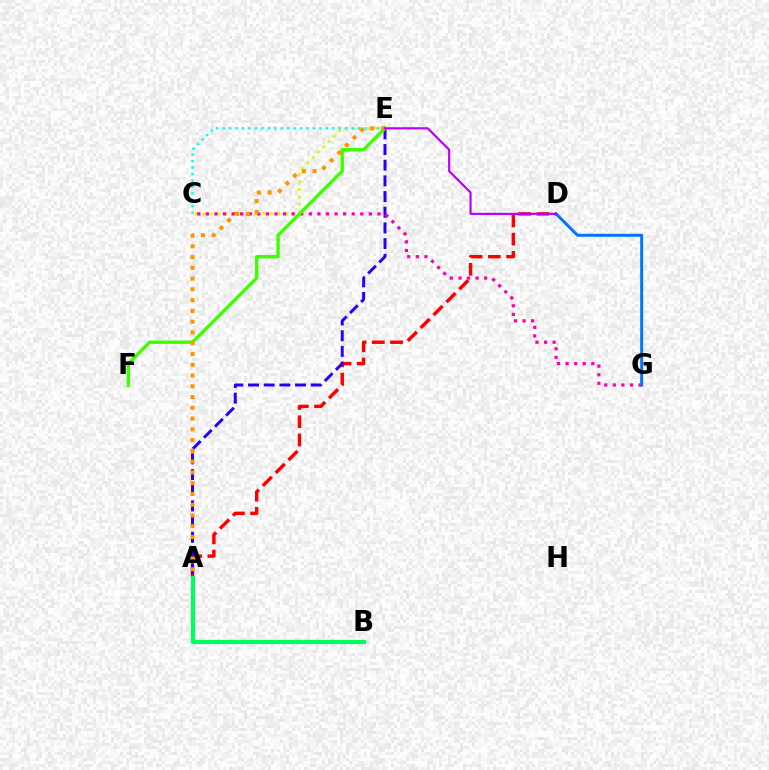{('C', 'E'): [{'color': '#d1ff00', 'line_style': 'dotted', 'thickness': 2.04}, {'color': '#00fff6', 'line_style': 'dotted', 'thickness': 1.75}], ('A', 'D'): [{'color': '#ff0000', 'line_style': 'dashed', 'thickness': 2.48}], ('A', 'E'): [{'color': '#2500ff', 'line_style': 'dashed', 'thickness': 2.13}, {'color': '#ff9400', 'line_style': 'dotted', 'thickness': 2.92}], ('C', 'G'): [{'color': '#ff00ac', 'line_style': 'dotted', 'thickness': 2.33}], ('D', 'G'): [{'color': '#0074ff', 'line_style': 'solid', 'thickness': 2.12}], ('A', 'B'): [{'color': '#00ff5c', 'line_style': 'solid', 'thickness': 3.0}], ('E', 'F'): [{'color': '#3dff00', 'line_style': 'solid', 'thickness': 2.43}], ('D', 'E'): [{'color': '#b900ff', 'line_style': 'solid', 'thickness': 1.57}]}